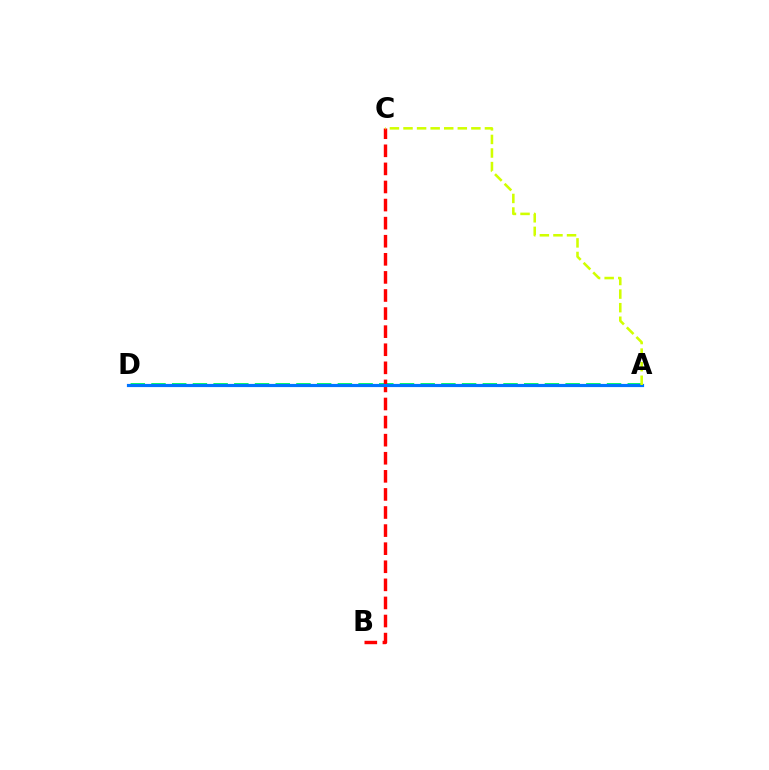{('A', 'D'): [{'color': '#00ff5c', 'line_style': 'dashed', 'thickness': 2.81}, {'color': '#b900ff', 'line_style': 'dashed', 'thickness': 2.08}, {'color': '#0074ff', 'line_style': 'solid', 'thickness': 2.29}], ('B', 'C'): [{'color': '#ff0000', 'line_style': 'dashed', 'thickness': 2.46}], ('A', 'C'): [{'color': '#d1ff00', 'line_style': 'dashed', 'thickness': 1.84}]}